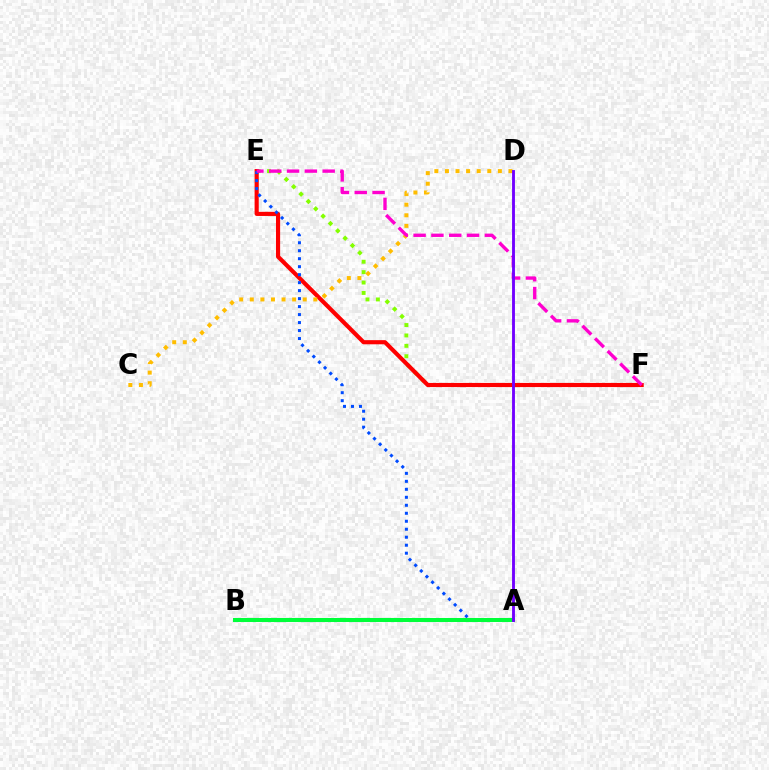{('E', 'F'): [{'color': '#84ff00', 'line_style': 'dotted', 'thickness': 2.82}, {'color': '#ff0000', 'line_style': 'solid', 'thickness': 2.98}, {'color': '#ff00cf', 'line_style': 'dashed', 'thickness': 2.42}], ('A', 'E'): [{'color': '#004bff', 'line_style': 'dotted', 'thickness': 2.17}], ('A', 'B'): [{'color': '#00fff6', 'line_style': 'dotted', 'thickness': 2.23}, {'color': '#00ff39', 'line_style': 'solid', 'thickness': 2.9}], ('C', 'D'): [{'color': '#ffbd00', 'line_style': 'dotted', 'thickness': 2.88}], ('A', 'D'): [{'color': '#7200ff', 'line_style': 'solid', 'thickness': 2.06}]}